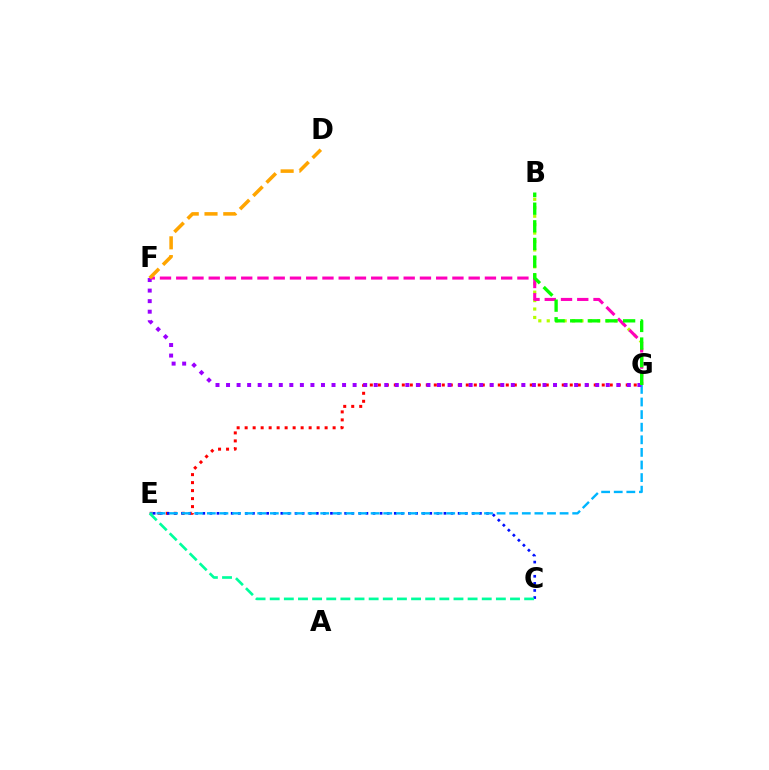{('B', 'G'): [{'color': '#b3ff00', 'line_style': 'dotted', 'thickness': 2.29}, {'color': '#08ff00', 'line_style': 'dashed', 'thickness': 2.4}], ('F', 'G'): [{'color': '#ff00bd', 'line_style': 'dashed', 'thickness': 2.21}, {'color': '#9b00ff', 'line_style': 'dotted', 'thickness': 2.87}], ('E', 'G'): [{'color': '#ff0000', 'line_style': 'dotted', 'thickness': 2.17}, {'color': '#00b5ff', 'line_style': 'dashed', 'thickness': 1.71}], ('C', 'E'): [{'color': '#0010ff', 'line_style': 'dotted', 'thickness': 1.93}, {'color': '#00ff9d', 'line_style': 'dashed', 'thickness': 1.92}], ('D', 'F'): [{'color': '#ffa500', 'line_style': 'dashed', 'thickness': 2.55}]}